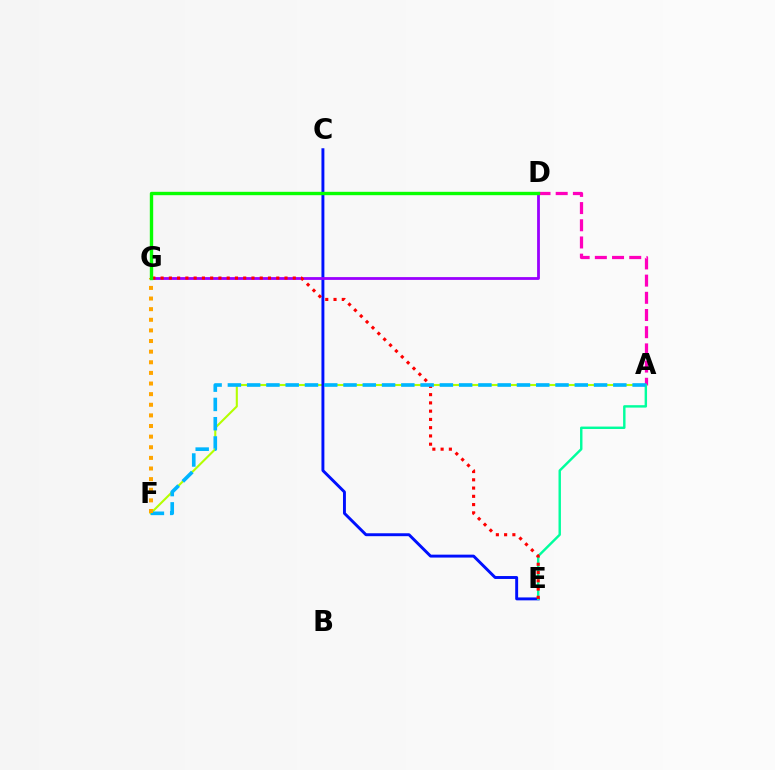{('A', 'D'): [{'color': '#ff00bd', 'line_style': 'dashed', 'thickness': 2.34}], ('A', 'F'): [{'color': '#b3ff00', 'line_style': 'solid', 'thickness': 1.51}, {'color': '#00b5ff', 'line_style': 'dashed', 'thickness': 2.62}], ('C', 'E'): [{'color': '#0010ff', 'line_style': 'solid', 'thickness': 2.1}], ('D', 'G'): [{'color': '#9b00ff', 'line_style': 'solid', 'thickness': 2.01}, {'color': '#08ff00', 'line_style': 'solid', 'thickness': 2.43}], ('A', 'E'): [{'color': '#00ff9d', 'line_style': 'solid', 'thickness': 1.75}], ('E', 'G'): [{'color': '#ff0000', 'line_style': 'dotted', 'thickness': 2.24}], ('F', 'G'): [{'color': '#ffa500', 'line_style': 'dotted', 'thickness': 2.89}]}